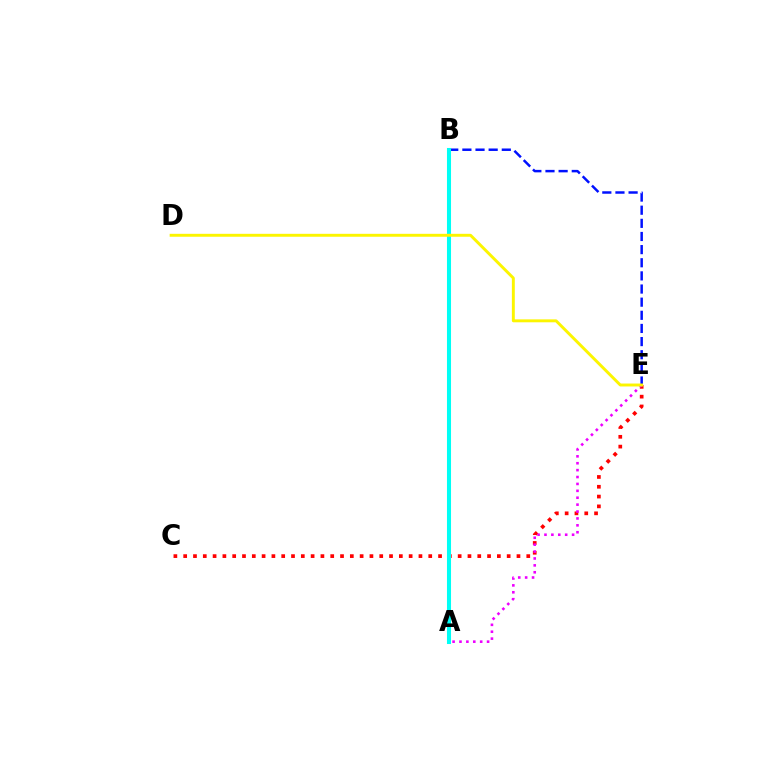{('C', 'E'): [{'color': '#ff0000', 'line_style': 'dotted', 'thickness': 2.66}], ('B', 'E'): [{'color': '#0010ff', 'line_style': 'dashed', 'thickness': 1.78}], ('A', 'B'): [{'color': '#08ff00', 'line_style': 'solid', 'thickness': 1.75}, {'color': '#00fff6', 'line_style': 'solid', 'thickness': 2.92}], ('A', 'E'): [{'color': '#ee00ff', 'line_style': 'dotted', 'thickness': 1.87}], ('D', 'E'): [{'color': '#fcf500', 'line_style': 'solid', 'thickness': 2.11}]}